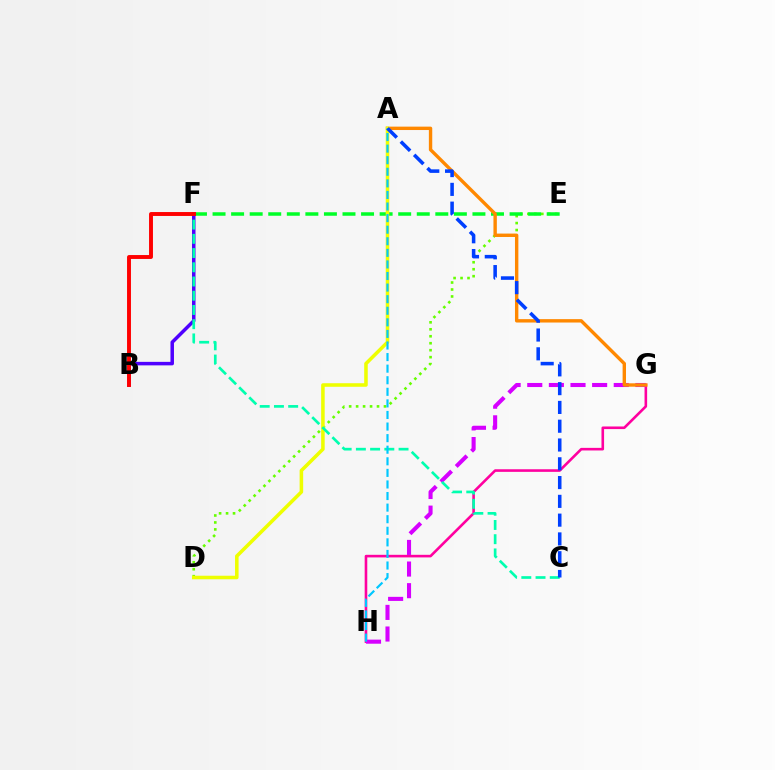{('D', 'E'): [{'color': '#66ff00', 'line_style': 'dotted', 'thickness': 1.89}], ('G', 'H'): [{'color': '#ff00a0', 'line_style': 'solid', 'thickness': 1.87}, {'color': '#d600ff', 'line_style': 'dashed', 'thickness': 2.94}], ('E', 'F'): [{'color': '#00ff27', 'line_style': 'dashed', 'thickness': 2.52}], ('A', 'G'): [{'color': '#ff8800', 'line_style': 'solid', 'thickness': 2.44}], ('A', 'D'): [{'color': '#eeff00', 'line_style': 'solid', 'thickness': 2.55}], ('B', 'F'): [{'color': '#4f00ff', 'line_style': 'solid', 'thickness': 2.52}, {'color': '#ff0000', 'line_style': 'solid', 'thickness': 2.82}], ('C', 'F'): [{'color': '#00ffaf', 'line_style': 'dashed', 'thickness': 1.93}], ('A', 'H'): [{'color': '#00c7ff', 'line_style': 'dashed', 'thickness': 1.57}], ('A', 'C'): [{'color': '#003fff', 'line_style': 'dashed', 'thickness': 2.55}]}